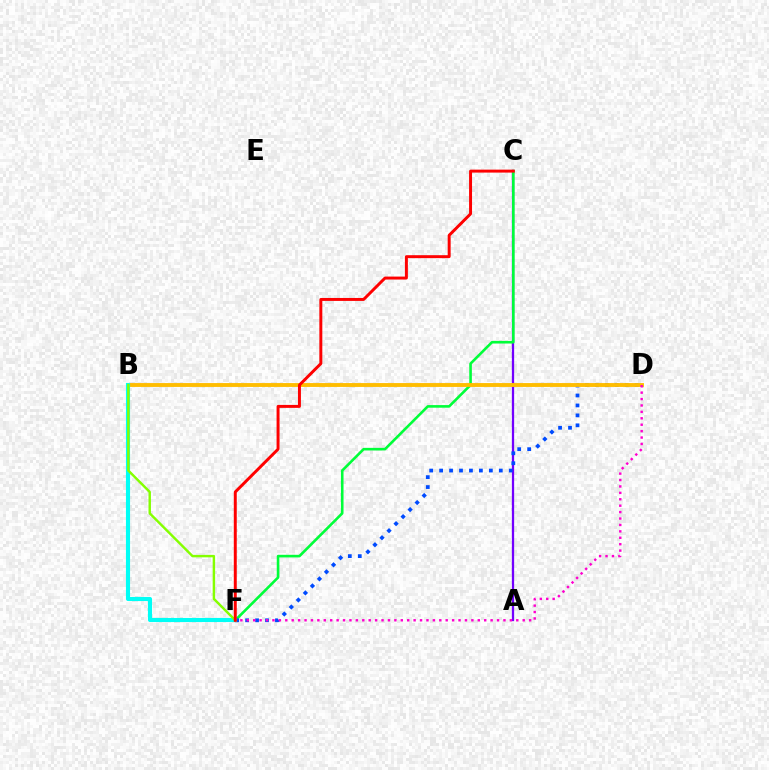{('A', 'C'): [{'color': '#7200ff', 'line_style': 'solid', 'thickness': 1.64}], ('C', 'F'): [{'color': '#00ff39', 'line_style': 'solid', 'thickness': 1.88}, {'color': '#ff0000', 'line_style': 'solid', 'thickness': 2.13}], ('D', 'F'): [{'color': '#004bff', 'line_style': 'dotted', 'thickness': 2.7}, {'color': '#ff00cf', 'line_style': 'dotted', 'thickness': 1.74}], ('B', 'D'): [{'color': '#ffbd00', 'line_style': 'solid', 'thickness': 2.79}], ('B', 'F'): [{'color': '#00fff6', 'line_style': 'solid', 'thickness': 2.96}, {'color': '#84ff00', 'line_style': 'solid', 'thickness': 1.75}]}